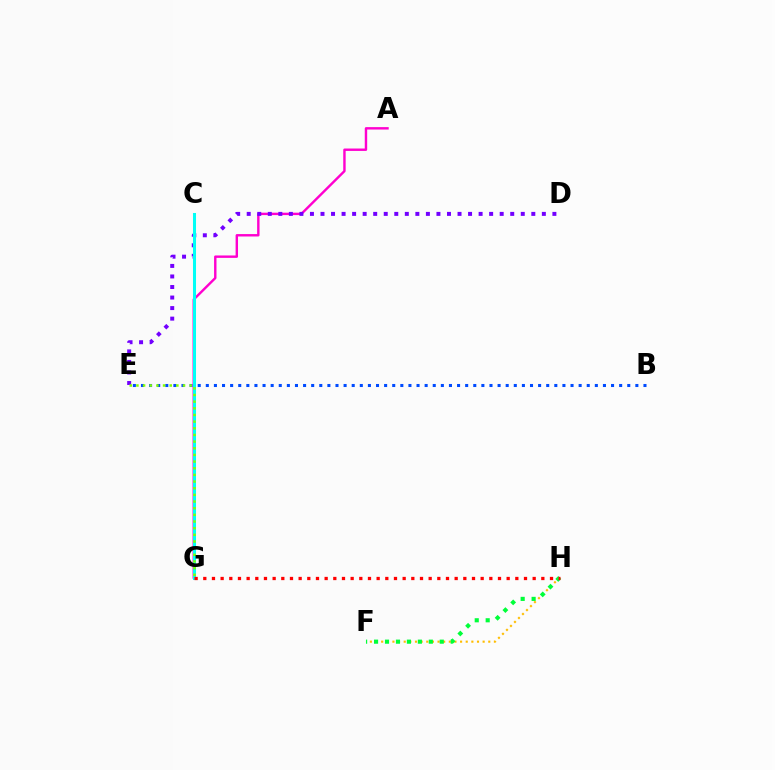{('B', 'E'): [{'color': '#004bff', 'line_style': 'dotted', 'thickness': 2.2}], ('A', 'G'): [{'color': '#ff00cf', 'line_style': 'solid', 'thickness': 1.74}], ('D', 'E'): [{'color': '#7200ff', 'line_style': 'dotted', 'thickness': 2.86}], ('F', 'H'): [{'color': '#ffbd00', 'line_style': 'dotted', 'thickness': 1.53}, {'color': '#00ff39', 'line_style': 'dotted', 'thickness': 2.98}], ('C', 'G'): [{'color': '#00fff6', 'line_style': 'solid', 'thickness': 2.19}], ('G', 'H'): [{'color': '#ff0000', 'line_style': 'dotted', 'thickness': 2.35}], ('E', 'G'): [{'color': '#84ff00', 'line_style': 'dotted', 'thickness': 1.81}]}